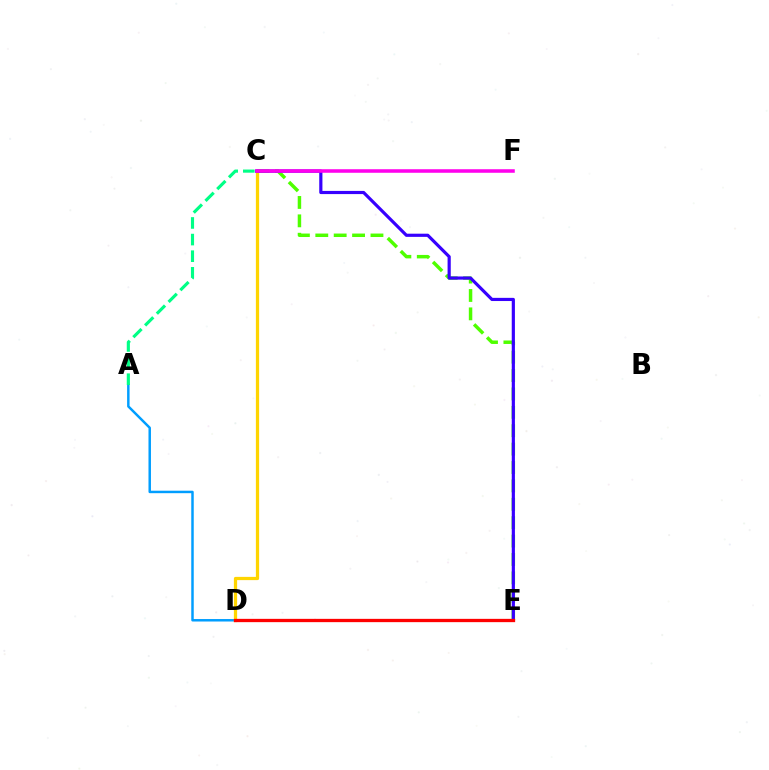{('C', 'E'): [{'color': '#4fff00', 'line_style': 'dashed', 'thickness': 2.5}, {'color': '#3700ff', 'line_style': 'solid', 'thickness': 2.29}], ('A', 'D'): [{'color': '#009eff', 'line_style': 'solid', 'thickness': 1.78}], ('C', 'D'): [{'color': '#ffd500', 'line_style': 'solid', 'thickness': 2.33}], ('C', 'F'): [{'color': '#ff00ed', 'line_style': 'solid', 'thickness': 2.56}], ('D', 'E'): [{'color': '#ff0000', 'line_style': 'solid', 'thickness': 2.38}], ('A', 'C'): [{'color': '#00ff86', 'line_style': 'dashed', 'thickness': 2.26}]}